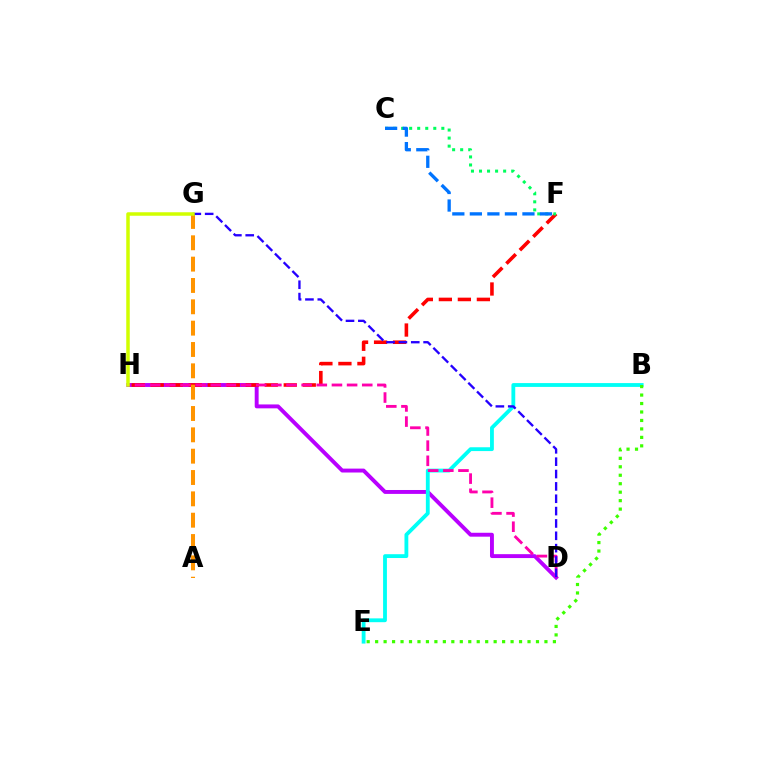{('D', 'H'): [{'color': '#b900ff', 'line_style': 'solid', 'thickness': 2.81}, {'color': '#ff00ac', 'line_style': 'dashed', 'thickness': 2.06}], ('F', 'H'): [{'color': '#ff0000', 'line_style': 'dashed', 'thickness': 2.58}], ('A', 'G'): [{'color': '#ff9400', 'line_style': 'dashed', 'thickness': 2.9}], ('B', 'E'): [{'color': '#00fff6', 'line_style': 'solid', 'thickness': 2.75}, {'color': '#3dff00', 'line_style': 'dotted', 'thickness': 2.3}], ('C', 'F'): [{'color': '#00ff5c', 'line_style': 'dotted', 'thickness': 2.19}, {'color': '#0074ff', 'line_style': 'dashed', 'thickness': 2.38}], ('D', 'G'): [{'color': '#2500ff', 'line_style': 'dashed', 'thickness': 1.68}], ('G', 'H'): [{'color': '#d1ff00', 'line_style': 'solid', 'thickness': 2.52}]}